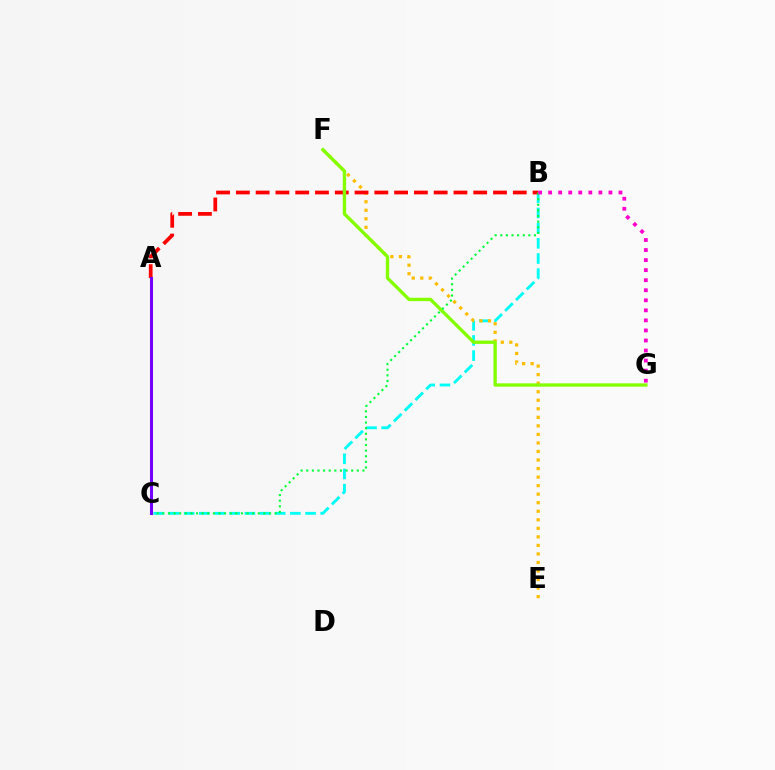{('B', 'C'): [{'color': '#00fff6', 'line_style': 'dashed', 'thickness': 2.06}, {'color': '#00ff39', 'line_style': 'dotted', 'thickness': 1.53}], ('A', 'C'): [{'color': '#004bff', 'line_style': 'dotted', 'thickness': 1.87}, {'color': '#7200ff', 'line_style': 'solid', 'thickness': 2.19}], ('E', 'F'): [{'color': '#ffbd00', 'line_style': 'dotted', 'thickness': 2.32}], ('A', 'B'): [{'color': '#ff0000', 'line_style': 'dashed', 'thickness': 2.69}], ('F', 'G'): [{'color': '#84ff00', 'line_style': 'solid', 'thickness': 2.41}], ('B', 'G'): [{'color': '#ff00cf', 'line_style': 'dotted', 'thickness': 2.73}]}